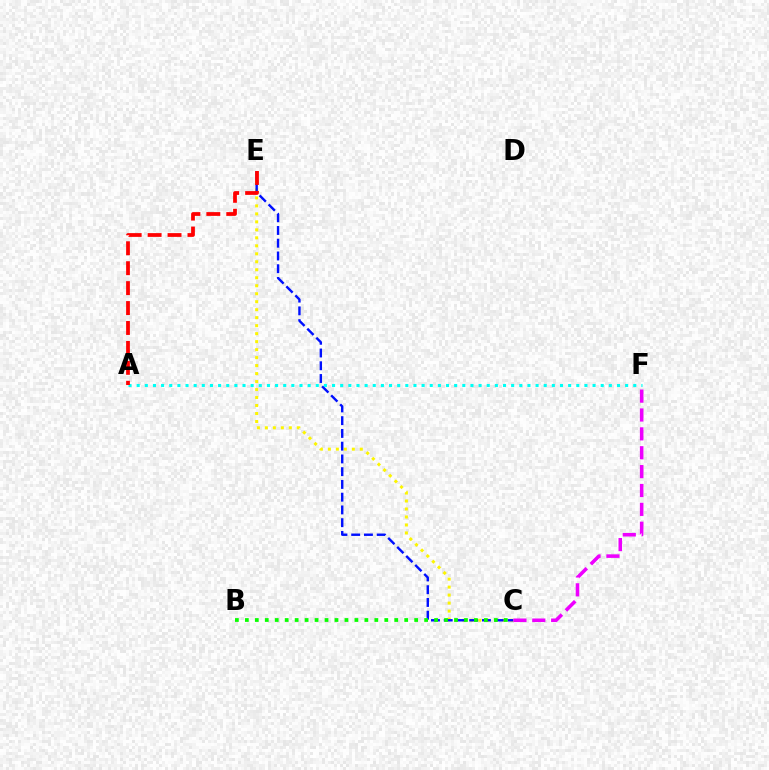{('C', 'E'): [{'color': '#fcf500', 'line_style': 'dotted', 'thickness': 2.17}, {'color': '#0010ff', 'line_style': 'dashed', 'thickness': 1.73}], ('A', 'F'): [{'color': '#00fff6', 'line_style': 'dotted', 'thickness': 2.21}], ('C', 'F'): [{'color': '#ee00ff', 'line_style': 'dashed', 'thickness': 2.56}], ('A', 'E'): [{'color': '#ff0000', 'line_style': 'dashed', 'thickness': 2.71}], ('B', 'C'): [{'color': '#08ff00', 'line_style': 'dotted', 'thickness': 2.71}]}